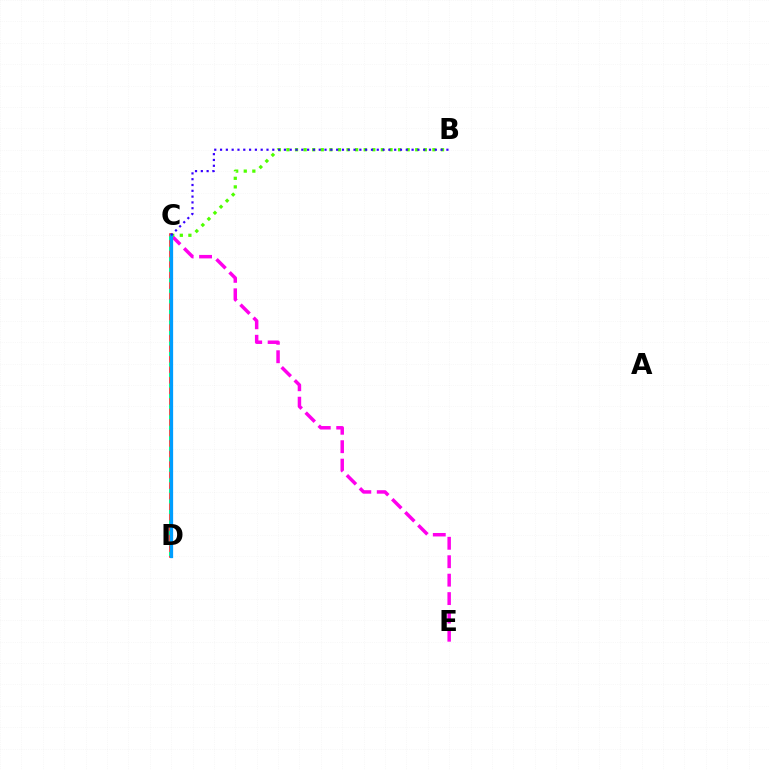{('C', 'E'): [{'color': '#ff00ed', 'line_style': 'dashed', 'thickness': 2.5}], ('C', 'D'): [{'color': '#ff0000', 'line_style': 'solid', 'thickness': 2.52}, {'color': '#ffd500', 'line_style': 'dashed', 'thickness': 1.59}, {'color': '#00ff86', 'line_style': 'dotted', 'thickness': 2.86}, {'color': '#009eff', 'line_style': 'solid', 'thickness': 2.34}], ('B', 'C'): [{'color': '#4fff00', 'line_style': 'dotted', 'thickness': 2.33}, {'color': '#3700ff', 'line_style': 'dotted', 'thickness': 1.58}]}